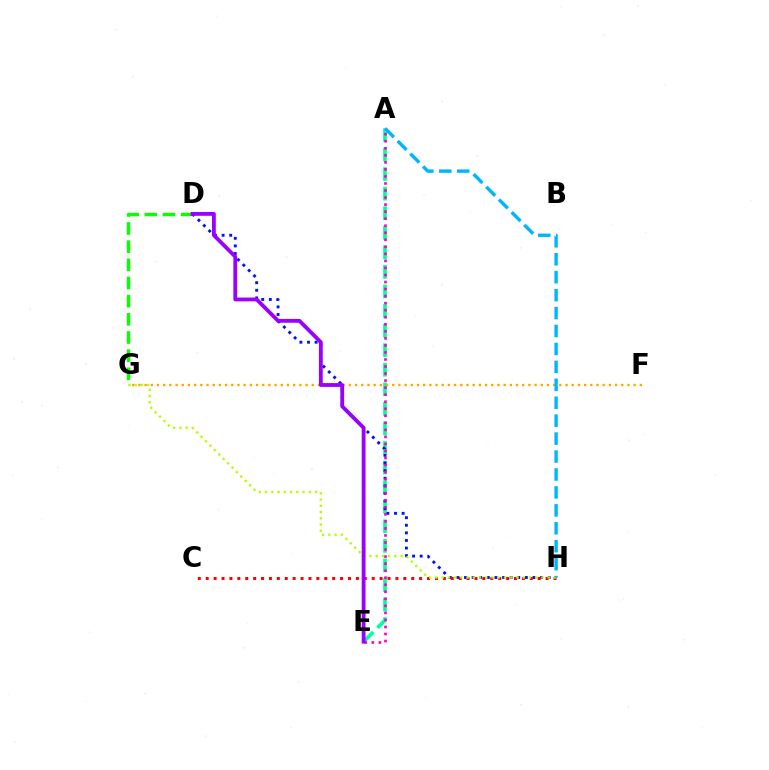{('D', 'G'): [{'color': '#08ff00', 'line_style': 'dashed', 'thickness': 2.47}], ('A', 'E'): [{'color': '#00ff9d', 'line_style': 'dashed', 'thickness': 2.66}, {'color': '#ff00bd', 'line_style': 'dotted', 'thickness': 1.91}], ('F', 'G'): [{'color': '#ffa500', 'line_style': 'dotted', 'thickness': 1.68}], ('D', 'H'): [{'color': '#0010ff', 'line_style': 'dotted', 'thickness': 2.07}], ('C', 'H'): [{'color': '#ff0000', 'line_style': 'dotted', 'thickness': 2.15}], ('G', 'H'): [{'color': '#b3ff00', 'line_style': 'dotted', 'thickness': 1.7}], ('D', 'E'): [{'color': '#9b00ff', 'line_style': 'solid', 'thickness': 2.75}], ('A', 'H'): [{'color': '#00b5ff', 'line_style': 'dashed', 'thickness': 2.44}]}